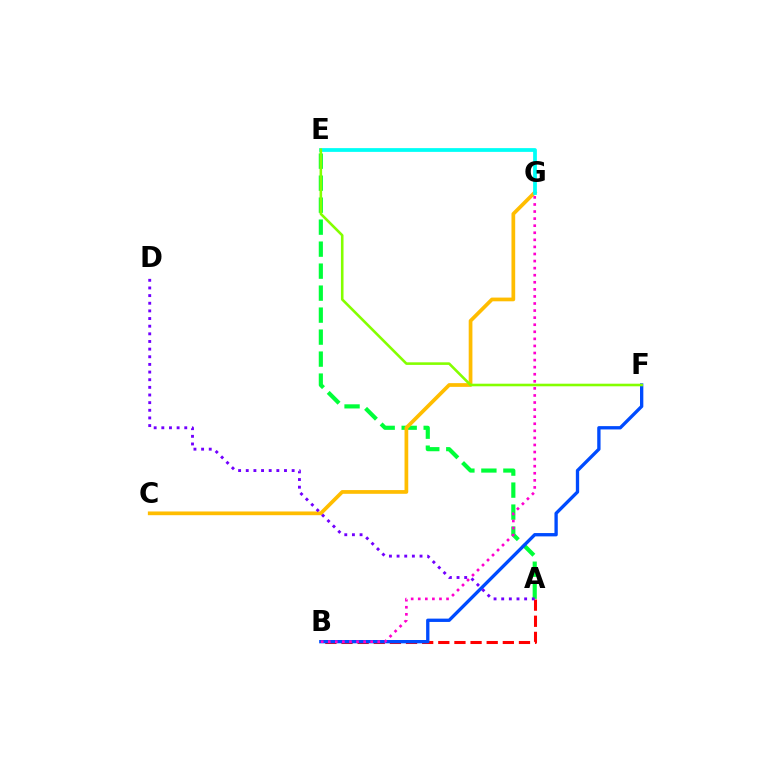{('A', 'E'): [{'color': '#00ff39', 'line_style': 'dashed', 'thickness': 2.99}], ('A', 'B'): [{'color': '#ff0000', 'line_style': 'dashed', 'thickness': 2.19}], ('C', 'G'): [{'color': '#ffbd00', 'line_style': 'solid', 'thickness': 2.68}], ('B', 'F'): [{'color': '#004bff', 'line_style': 'solid', 'thickness': 2.39}], ('B', 'G'): [{'color': '#ff00cf', 'line_style': 'dotted', 'thickness': 1.92}], ('A', 'D'): [{'color': '#7200ff', 'line_style': 'dotted', 'thickness': 2.08}], ('E', 'G'): [{'color': '#00fff6', 'line_style': 'solid', 'thickness': 2.71}], ('E', 'F'): [{'color': '#84ff00', 'line_style': 'solid', 'thickness': 1.87}]}